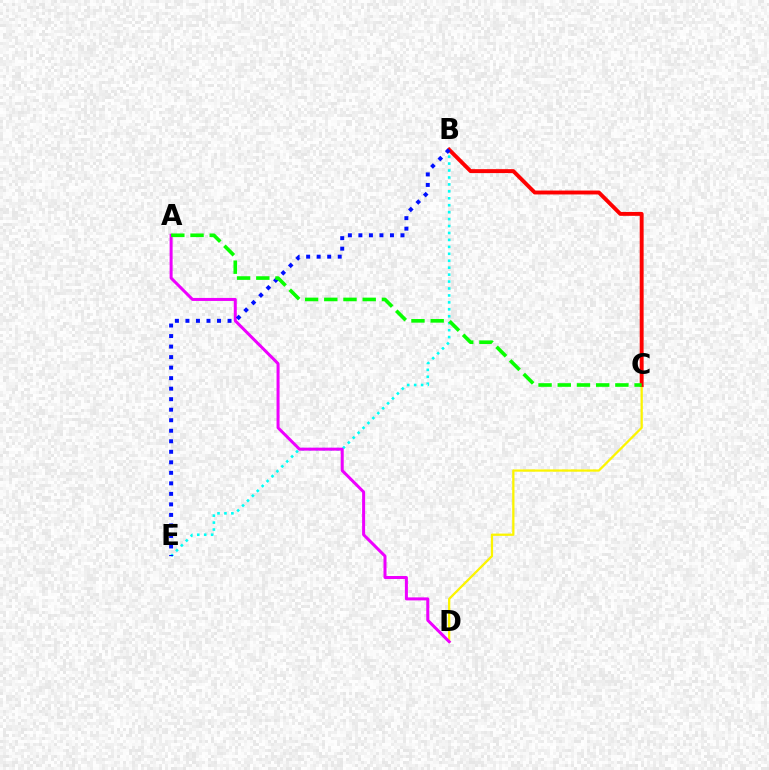{('C', 'D'): [{'color': '#fcf500', 'line_style': 'solid', 'thickness': 1.64}], ('B', 'E'): [{'color': '#00fff6', 'line_style': 'dotted', 'thickness': 1.89}, {'color': '#0010ff', 'line_style': 'dotted', 'thickness': 2.86}], ('B', 'C'): [{'color': '#ff0000', 'line_style': 'solid', 'thickness': 2.81}], ('A', 'D'): [{'color': '#ee00ff', 'line_style': 'solid', 'thickness': 2.16}], ('A', 'C'): [{'color': '#08ff00', 'line_style': 'dashed', 'thickness': 2.61}]}